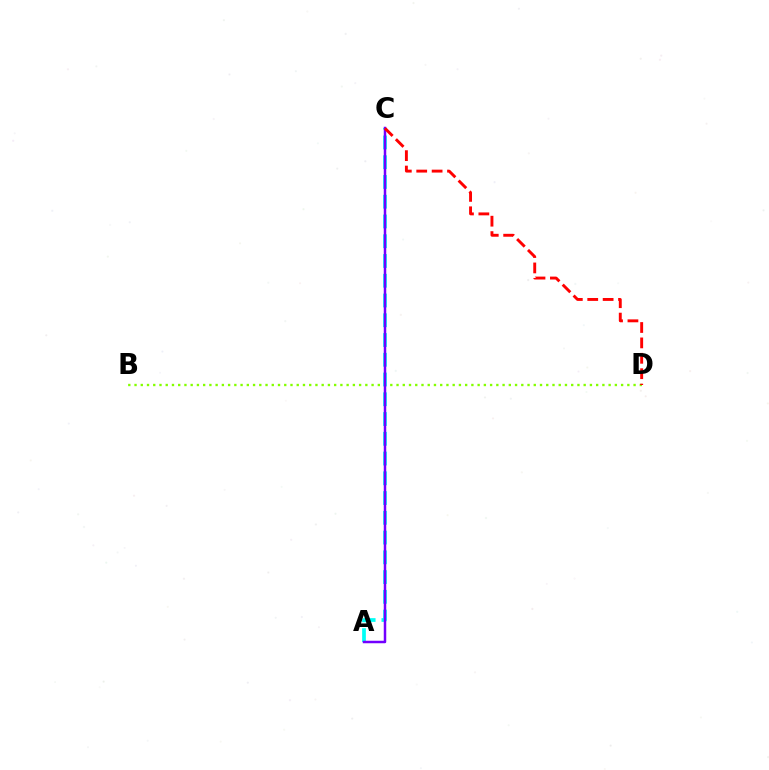{('B', 'D'): [{'color': '#84ff00', 'line_style': 'dotted', 'thickness': 1.69}], ('A', 'C'): [{'color': '#00fff6', 'line_style': 'dashed', 'thickness': 2.68}, {'color': '#7200ff', 'line_style': 'solid', 'thickness': 1.8}], ('C', 'D'): [{'color': '#ff0000', 'line_style': 'dashed', 'thickness': 2.09}]}